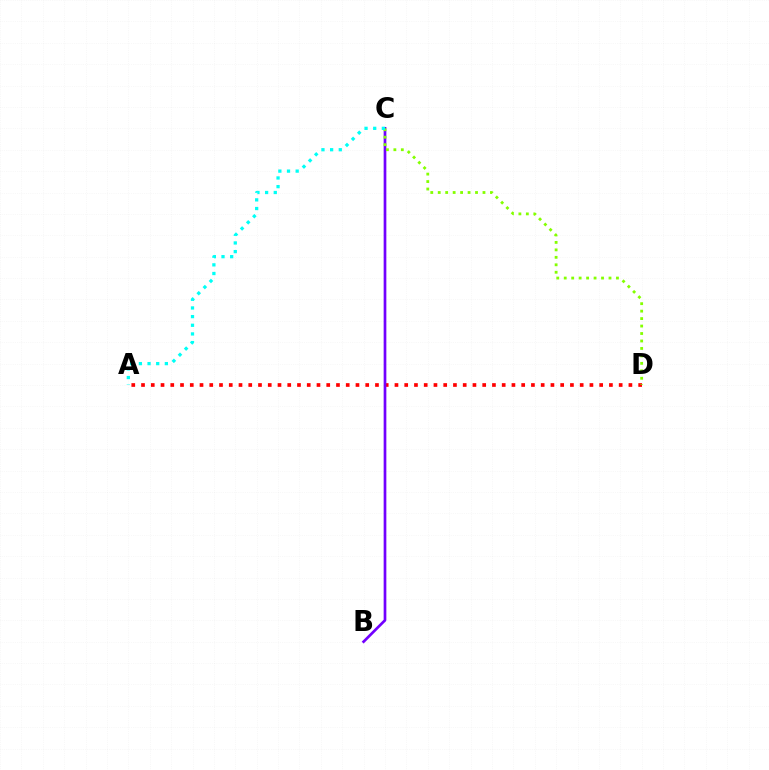{('A', 'D'): [{'color': '#ff0000', 'line_style': 'dotted', 'thickness': 2.65}], ('B', 'C'): [{'color': '#7200ff', 'line_style': 'solid', 'thickness': 1.94}], ('C', 'D'): [{'color': '#84ff00', 'line_style': 'dotted', 'thickness': 2.03}], ('A', 'C'): [{'color': '#00fff6', 'line_style': 'dotted', 'thickness': 2.35}]}